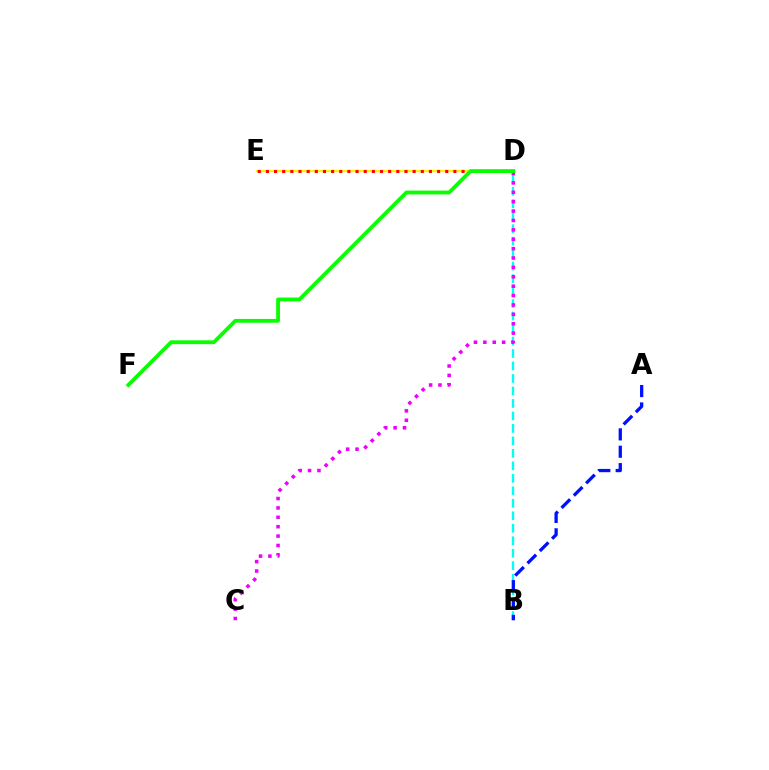{('B', 'D'): [{'color': '#00fff6', 'line_style': 'dashed', 'thickness': 1.7}], ('D', 'E'): [{'color': '#fcf500', 'line_style': 'solid', 'thickness': 1.73}, {'color': '#ff0000', 'line_style': 'dotted', 'thickness': 2.21}], ('C', 'D'): [{'color': '#ee00ff', 'line_style': 'dotted', 'thickness': 2.55}], ('D', 'F'): [{'color': '#08ff00', 'line_style': 'solid', 'thickness': 2.74}], ('A', 'B'): [{'color': '#0010ff', 'line_style': 'dashed', 'thickness': 2.36}]}